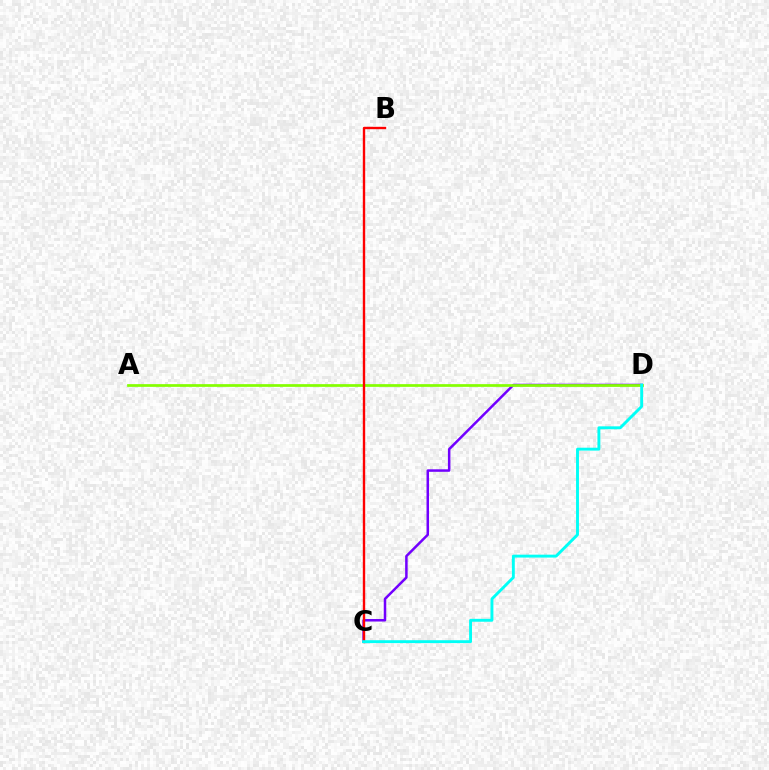{('C', 'D'): [{'color': '#7200ff', 'line_style': 'solid', 'thickness': 1.8}, {'color': '#00fff6', 'line_style': 'solid', 'thickness': 2.08}], ('A', 'D'): [{'color': '#84ff00', 'line_style': 'solid', 'thickness': 1.96}], ('B', 'C'): [{'color': '#ff0000', 'line_style': 'solid', 'thickness': 1.71}]}